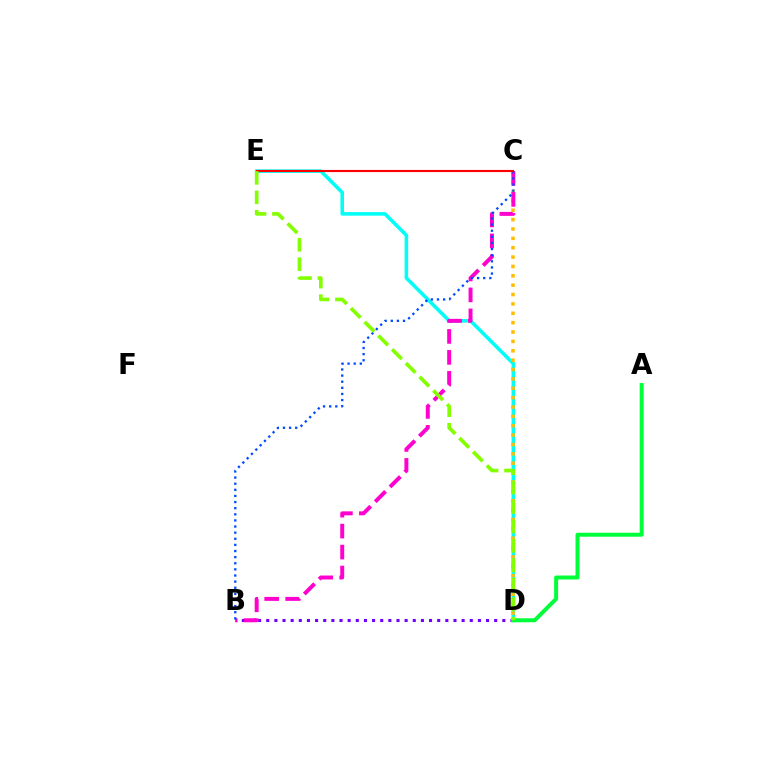{('B', 'D'): [{'color': '#7200ff', 'line_style': 'dotted', 'thickness': 2.21}], ('D', 'E'): [{'color': '#00fff6', 'line_style': 'solid', 'thickness': 2.57}, {'color': '#84ff00', 'line_style': 'dashed', 'thickness': 2.64}], ('C', 'D'): [{'color': '#ffbd00', 'line_style': 'dotted', 'thickness': 2.55}], ('A', 'D'): [{'color': '#00ff39', 'line_style': 'solid', 'thickness': 2.86}], ('B', 'C'): [{'color': '#ff00cf', 'line_style': 'dashed', 'thickness': 2.85}, {'color': '#004bff', 'line_style': 'dotted', 'thickness': 1.66}], ('C', 'E'): [{'color': '#ff0000', 'line_style': 'solid', 'thickness': 1.54}]}